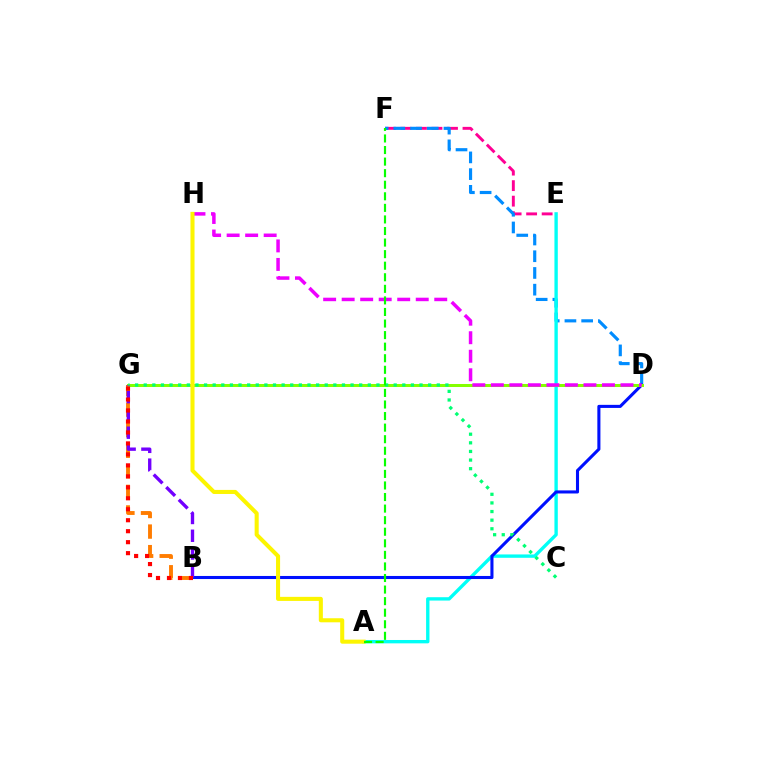{('E', 'F'): [{'color': '#ff0094', 'line_style': 'dashed', 'thickness': 2.11}], ('D', 'F'): [{'color': '#008cff', 'line_style': 'dashed', 'thickness': 2.27}], ('A', 'E'): [{'color': '#00fff6', 'line_style': 'solid', 'thickness': 2.42}], ('B', 'D'): [{'color': '#0010ff', 'line_style': 'solid', 'thickness': 2.21}], ('D', 'G'): [{'color': '#84ff00', 'line_style': 'solid', 'thickness': 2.17}], ('D', 'H'): [{'color': '#ee00ff', 'line_style': 'dashed', 'thickness': 2.52}], ('B', 'G'): [{'color': '#ff7c00', 'line_style': 'dashed', 'thickness': 2.79}, {'color': '#7200ff', 'line_style': 'dashed', 'thickness': 2.41}, {'color': '#ff0000', 'line_style': 'dotted', 'thickness': 2.98}], ('A', 'H'): [{'color': '#fcf500', 'line_style': 'solid', 'thickness': 2.92}], ('C', 'G'): [{'color': '#00ff74', 'line_style': 'dotted', 'thickness': 2.34}], ('A', 'F'): [{'color': '#08ff00', 'line_style': 'dashed', 'thickness': 1.57}]}